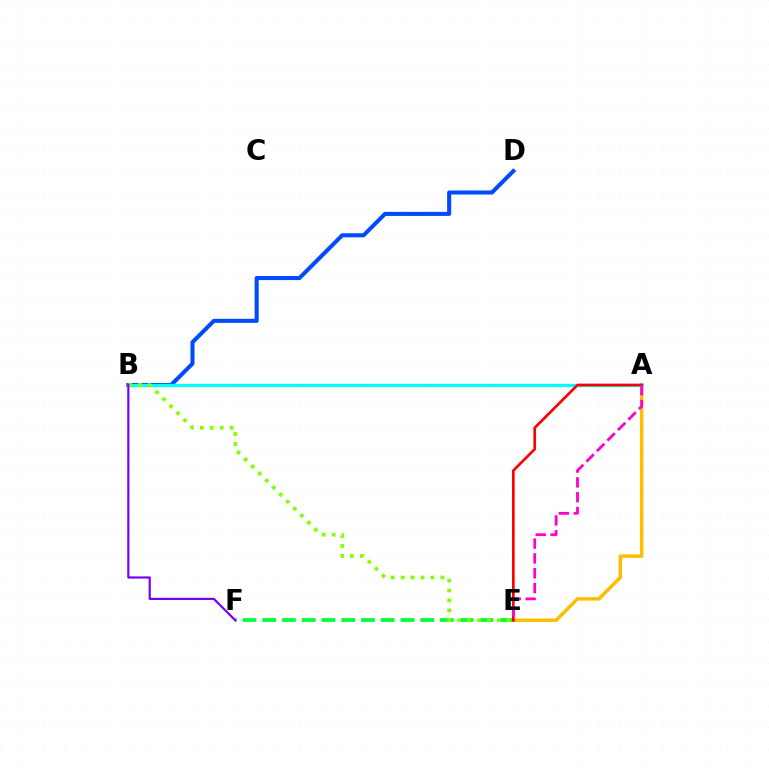{('A', 'E'): [{'color': '#ffbd00', 'line_style': 'solid', 'thickness': 2.5}, {'color': '#ff0000', 'line_style': 'solid', 'thickness': 1.93}, {'color': '#ff00cf', 'line_style': 'dashed', 'thickness': 2.02}], ('E', 'F'): [{'color': '#00ff39', 'line_style': 'dashed', 'thickness': 2.68}], ('B', 'D'): [{'color': '#004bff', 'line_style': 'solid', 'thickness': 2.93}], ('A', 'B'): [{'color': '#00fff6', 'line_style': 'solid', 'thickness': 2.36}], ('B', 'E'): [{'color': '#84ff00', 'line_style': 'dotted', 'thickness': 2.7}], ('B', 'F'): [{'color': '#7200ff', 'line_style': 'solid', 'thickness': 1.57}]}